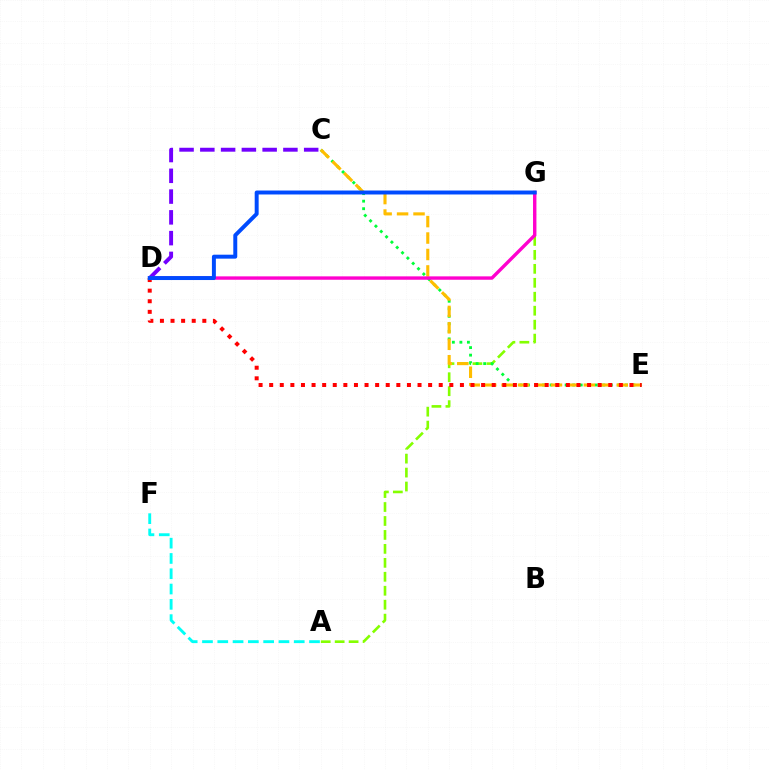{('A', 'G'): [{'color': '#84ff00', 'line_style': 'dashed', 'thickness': 1.9}], ('A', 'F'): [{'color': '#00fff6', 'line_style': 'dashed', 'thickness': 2.08}], ('C', 'E'): [{'color': '#00ff39', 'line_style': 'dotted', 'thickness': 2.05}, {'color': '#ffbd00', 'line_style': 'dashed', 'thickness': 2.23}], ('D', 'E'): [{'color': '#ff0000', 'line_style': 'dotted', 'thickness': 2.88}], ('C', 'D'): [{'color': '#7200ff', 'line_style': 'dashed', 'thickness': 2.82}], ('D', 'G'): [{'color': '#ff00cf', 'line_style': 'solid', 'thickness': 2.44}, {'color': '#004bff', 'line_style': 'solid', 'thickness': 2.85}]}